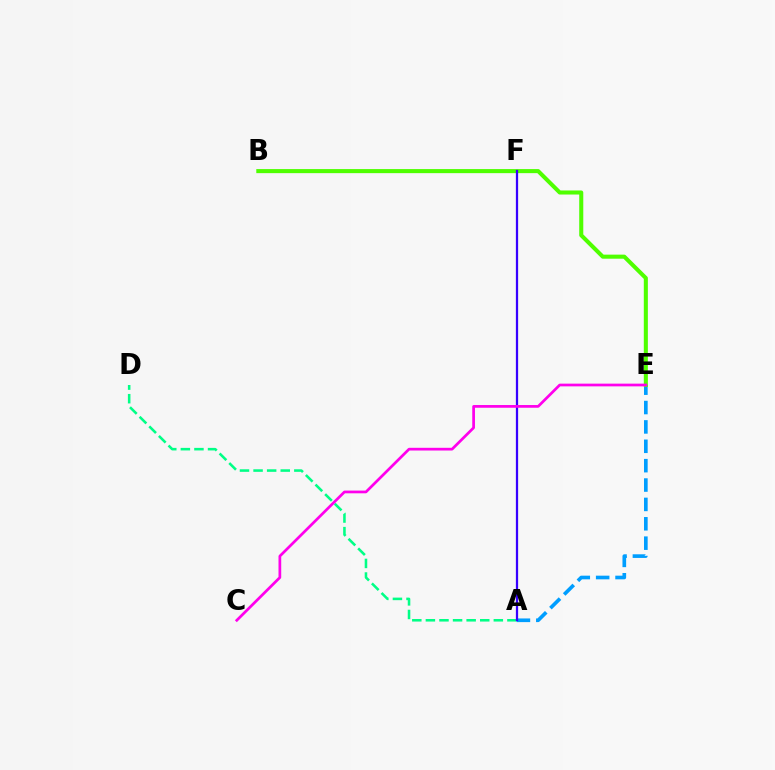{('A', 'D'): [{'color': '#00ff86', 'line_style': 'dashed', 'thickness': 1.85}], ('B', 'F'): [{'color': '#ffd500', 'line_style': 'dashed', 'thickness': 1.81}, {'color': '#ff0000', 'line_style': 'solid', 'thickness': 2.08}], ('A', 'E'): [{'color': '#009eff', 'line_style': 'dashed', 'thickness': 2.63}], ('B', 'E'): [{'color': '#4fff00', 'line_style': 'solid', 'thickness': 2.93}], ('A', 'F'): [{'color': '#3700ff', 'line_style': 'solid', 'thickness': 1.62}], ('C', 'E'): [{'color': '#ff00ed', 'line_style': 'solid', 'thickness': 1.96}]}